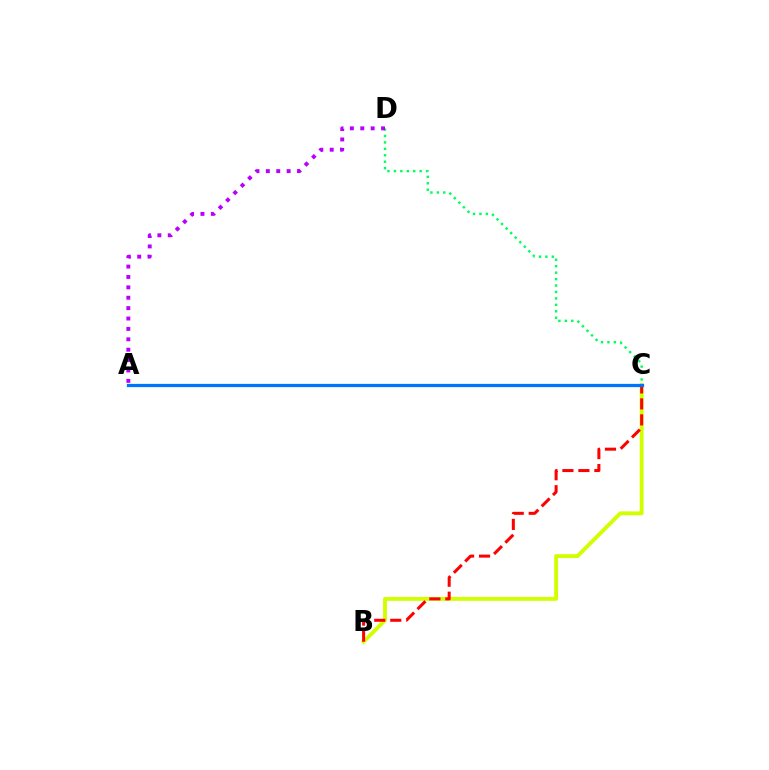{('C', 'D'): [{'color': '#00ff5c', 'line_style': 'dotted', 'thickness': 1.75}], ('B', 'C'): [{'color': '#d1ff00', 'line_style': 'solid', 'thickness': 2.8}, {'color': '#ff0000', 'line_style': 'dashed', 'thickness': 2.17}], ('A', 'C'): [{'color': '#0074ff', 'line_style': 'solid', 'thickness': 2.33}], ('A', 'D'): [{'color': '#b900ff', 'line_style': 'dotted', 'thickness': 2.82}]}